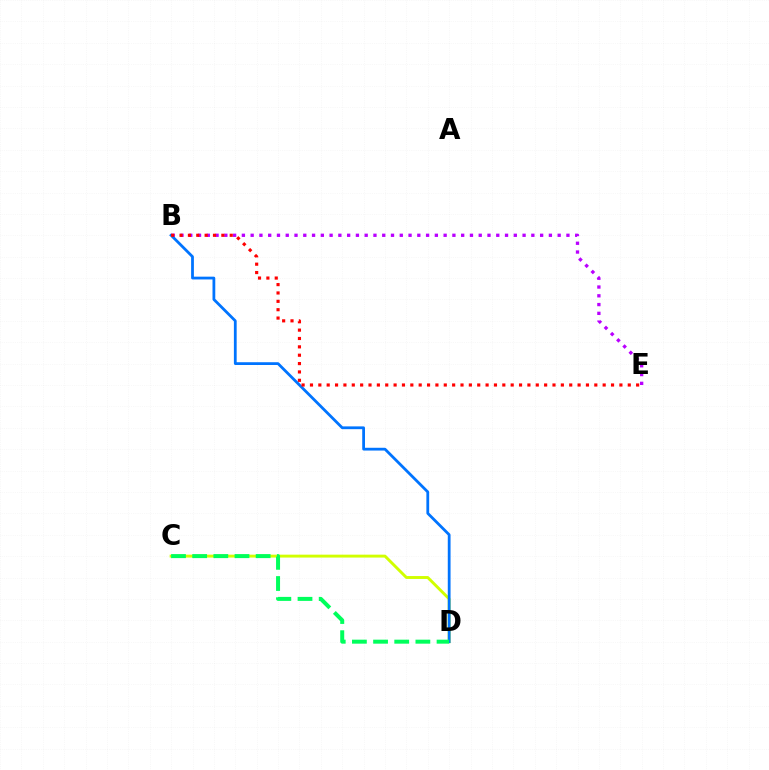{('C', 'D'): [{'color': '#d1ff00', 'line_style': 'solid', 'thickness': 2.09}, {'color': '#00ff5c', 'line_style': 'dashed', 'thickness': 2.87}], ('B', 'E'): [{'color': '#b900ff', 'line_style': 'dotted', 'thickness': 2.38}, {'color': '#ff0000', 'line_style': 'dotted', 'thickness': 2.27}], ('B', 'D'): [{'color': '#0074ff', 'line_style': 'solid', 'thickness': 2.0}]}